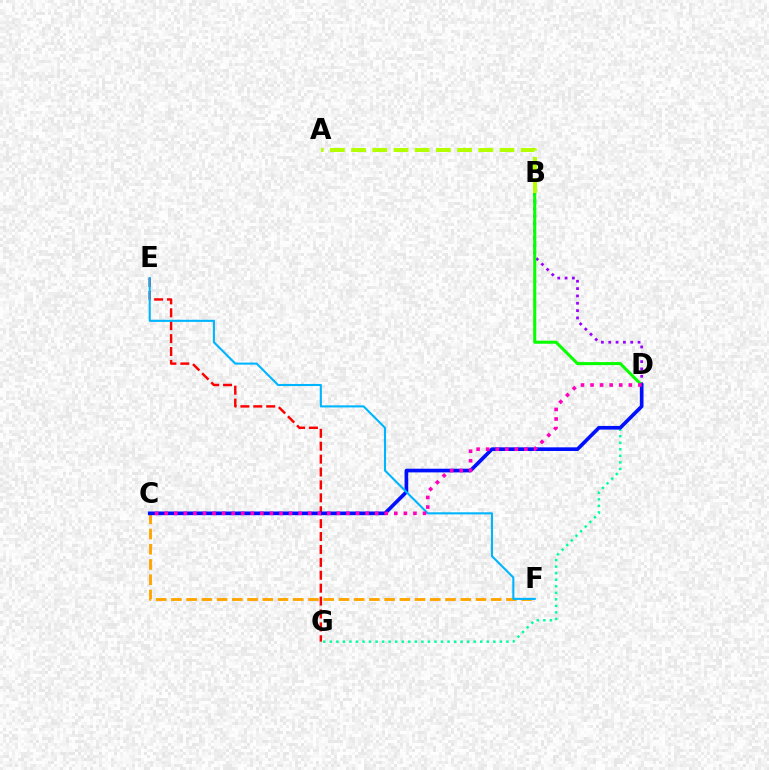{('D', 'G'): [{'color': '#00ff9d', 'line_style': 'dotted', 'thickness': 1.78}], ('E', 'G'): [{'color': '#ff0000', 'line_style': 'dashed', 'thickness': 1.75}], ('B', 'D'): [{'color': '#9b00ff', 'line_style': 'dotted', 'thickness': 1.99}, {'color': '#08ff00', 'line_style': 'solid', 'thickness': 2.19}], ('C', 'F'): [{'color': '#ffa500', 'line_style': 'dashed', 'thickness': 2.07}], ('C', 'D'): [{'color': '#0010ff', 'line_style': 'solid', 'thickness': 2.64}, {'color': '#ff00bd', 'line_style': 'dotted', 'thickness': 2.6}], ('E', 'F'): [{'color': '#00b5ff', 'line_style': 'solid', 'thickness': 1.51}], ('A', 'B'): [{'color': '#b3ff00', 'line_style': 'dashed', 'thickness': 2.88}]}